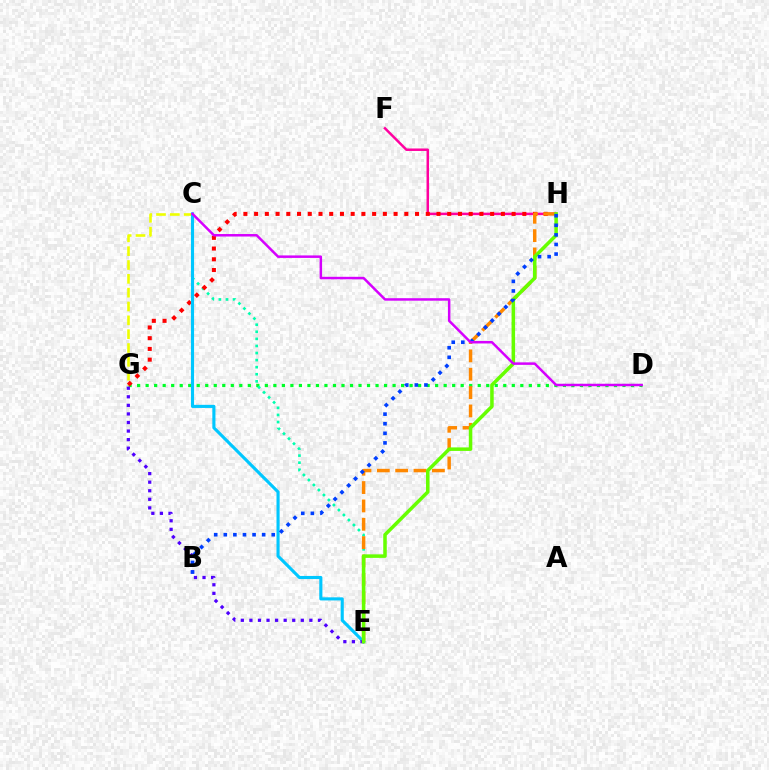{('D', 'G'): [{'color': '#00ff27', 'line_style': 'dotted', 'thickness': 2.31}], ('C', 'E'): [{'color': '#00ffaf', 'line_style': 'dotted', 'thickness': 1.92}, {'color': '#00c7ff', 'line_style': 'solid', 'thickness': 2.24}], ('C', 'G'): [{'color': '#eeff00', 'line_style': 'dashed', 'thickness': 1.88}], ('F', 'H'): [{'color': '#ff00a0', 'line_style': 'solid', 'thickness': 1.8}], ('G', 'H'): [{'color': '#ff0000', 'line_style': 'dotted', 'thickness': 2.91}], ('E', 'G'): [{'color': '#4f00ff', 'line_style': 'dotted', 'thickness': 2.33}], ('E', 'H'): [{'color': '#ff8800', 'line_style': 'dashed', 'thickness': 2.49}, {'color': '#66ff00', 'line_style': 'solid', 'thickness': 2.53}], ('B', 'H'): [{'color': '#003fff', 'line_style': 'dotted', 'thickness': 2.61}], ('C', 'D'): [{'color': '#d600ff', 'line_style': 'solid', 'thickness': 1.8}]}